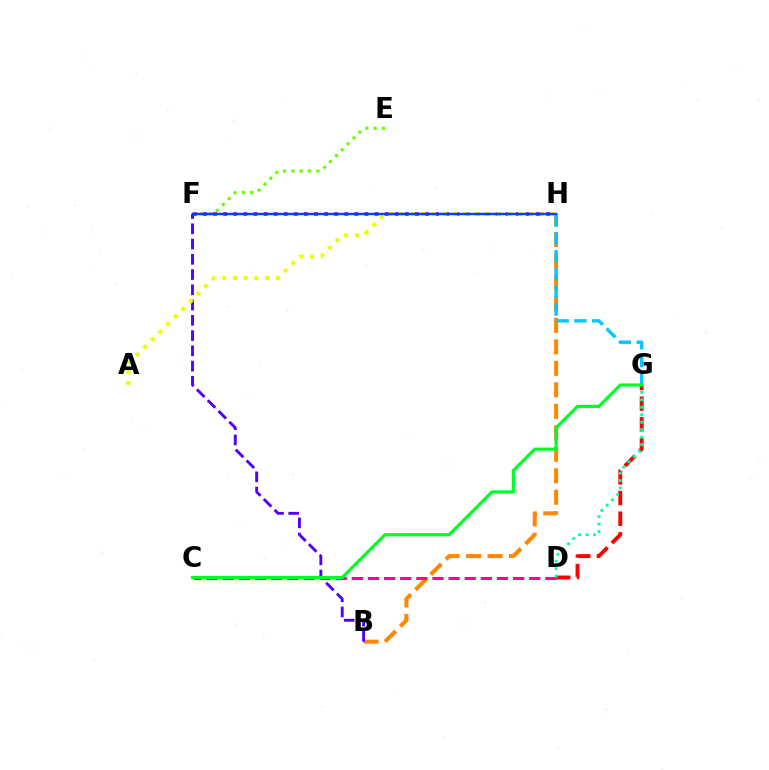{('E', 'F'): [{'color': '#66ff00', 'line_style': 'dotted', 'thickness': 2.26}], ('B', 'H'): [{'color': '#ff8800', 'line_style': 'dashed', 'thickness': 2.92}], ('B', 'F'): [{'color': '#4f00ff', 'line_style': 'dashed', 'thickness': 2.07}], ('G', 'H'): [{'color': '#00c7ff', 'line_style': 'dashed', 'thickness': 2.42}], ('F', 'H'): [{'color': '#d600ff', 'line_style': 'dotted', 'thickness': 2.74}, {'color': '#003fff', 'line_style': 'solid', 'thickness': 1.75}], ('A', 'H'): [{'color': '#eeff00', 'line_style': 'dotted', 'thickness': 2.92}], ('C', 'D'): [{'color': '#ff00a0', 'line_style': 'dashed', 'thickness': 2.19}], ('D', 'G'): [{'color': '#ff0000', 'line_style': 'dashed', 'thickness': 2.8}, {'color': '#00ffaf', 'line_style': 'dotted', 'thickness': 2.03}], ('C', 'G'): [{'color': '#00ff27', 'line_style': 'solid', 'thickness': 2.28}]}